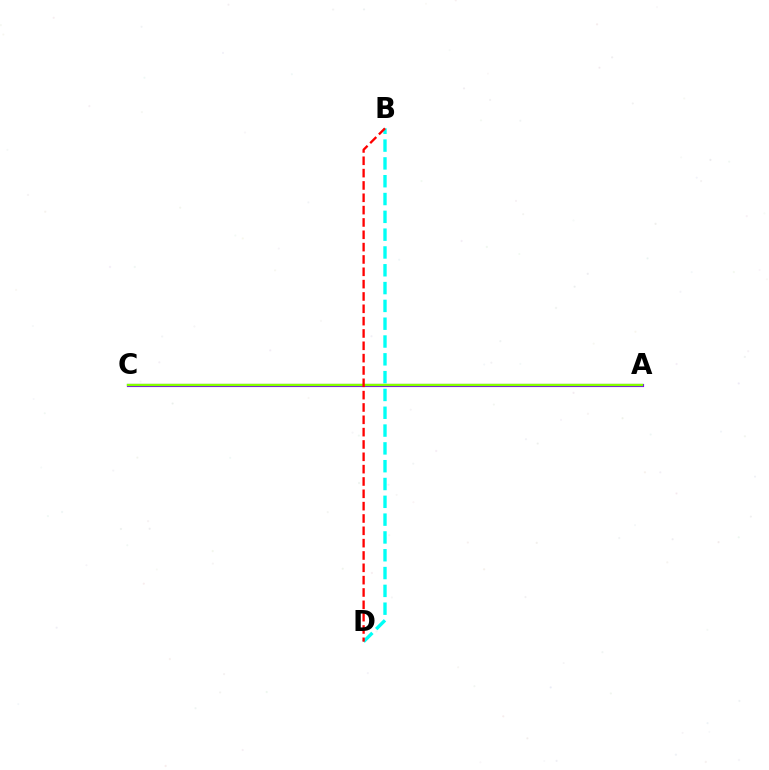{('A', 'C'): [{'color': '#7200ff', 'line_style': 'solid', 'thickness': 2.25}, {'color': '#84ff00', 'line_style': 'solid', 'thickness': 1.73}], ('B', 'D'): [{'color': '#00fff6', 'line_style': 'dashed', 'thickness': 2.42}, {'color': '#ff0000', 'line_style': 'dashed', 'thickness': 1.68}]}